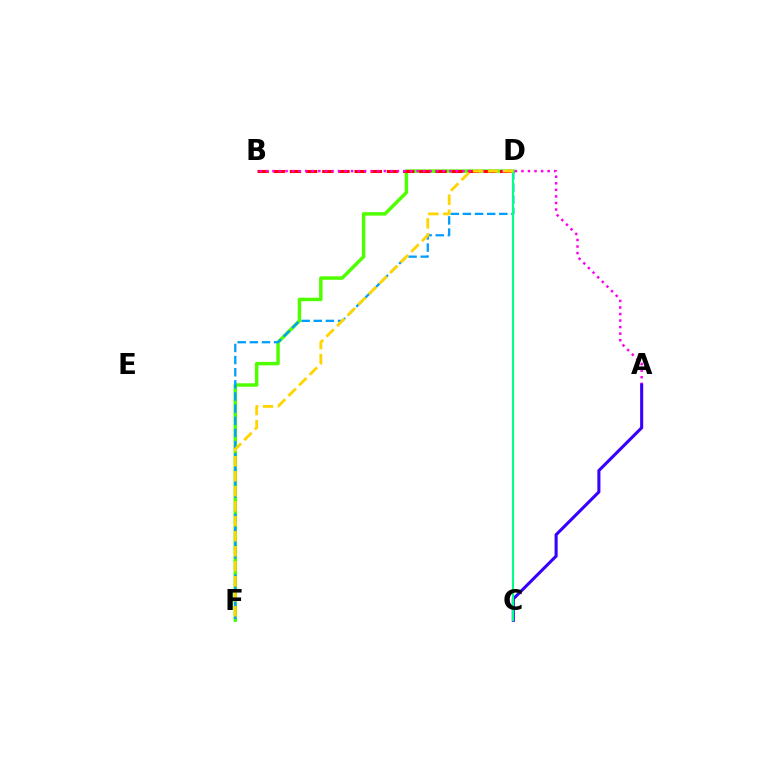{('D', 'F'): [{'color': '#4fff00', 'line_style': 'solid', 'thickness': 2.5}, {'color': '#009eff', 'line_style': 'dashed', 'thickness': 1.65}, {'color': '#ffd500', 'line_style': 'dashed', 'thickness': 2.04}], ('B', 'D'): [{'color': '#ff0000', 'line_style': 'dashed', 'thickness': 2.2}], ('A', 'B'): [{'color': '#ff00ed', 'line_style': 'dotted', 'thickness': 1.78}], ('A', 'C'): [{'color': '#3700ff', 'line_style': 'solid', 'thickness': 2.21}], ('C', 'D'): [{'color': '#00ff86', 'line_style': 'solid', 'thickness': 1.54}]}